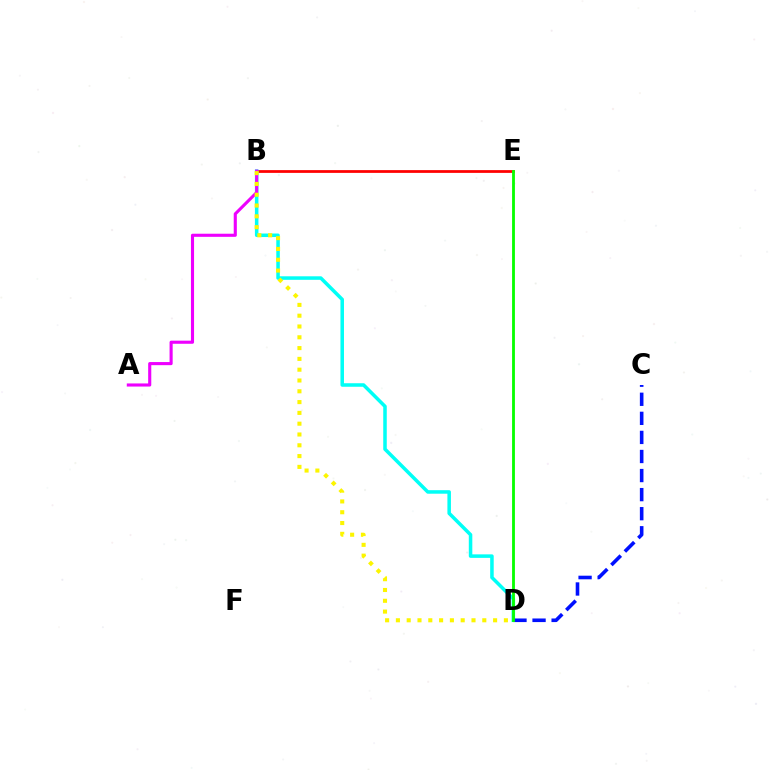{('B', 'E'): [{'color': '#ff0000', 'line_style': 'solid', 'thickness': 1.99}], ('B', 'D'): [{'color': '#00fff6', 'line_style': 'solid', 'thickness': 2.54}, {'color': '#fcf500', 'line_style': 'dotted', 'thickness': 2.93}], ('C', 'D'): [{'color': '#0010ff', 'line_style': 'dashed', 'thickness': 2.59}], ('A', 'B'): [{'color': '#ee00ff', 'line_style': 'solid', 'thickness': 2.24}], ('D', 'E'): [{'color': '#08ff00', 'line_style': 'solid', 'thickness': 2.03}]}